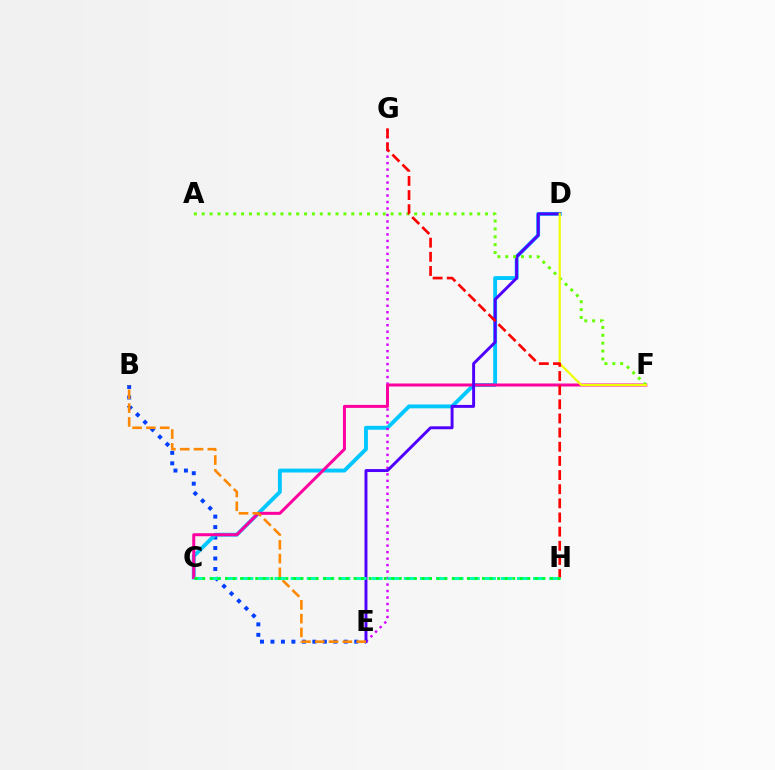{('B', 'E'): [{'color': '#003fff', 'line_style': 'dotted', 'thickness': 2.85}, {'color': '#ff8800', 'line_style': 'dashed', 'thickness': 1.87}], ('C', 'D'): [{'color': '#00c7ff', 'line_style': 'solid', 'thickness': 2.79}], ('E', 'G'): [{'color': '#d600ff', 'line_style': 'dotted', 'thickness': 1.76}], ('C', 'F'): [{'color': '#ff00a0', 'line_style': 'solid', 'thickness': 2.16}], ('D', 'E'): [{'color': '#4f00ff', 'line_style': 'solid', 'thickness': 2.11}], ('A', 'F'): [{'color': '#66ff00', 'line_style': 'dotted', 'thickness': 2.14}], ('D', 'F'): [{'color': '#eeff00', 'line_style': 'solid', 'thickness': 1.58}], ('C', 'H'): [{'color': '#00ffaf', 'line_style': 'dashed', 'thickness': 2.2}, {'color': '#00ff27', 'line_style': 'dotted', 'thickness': 2.05}], ('G', 'H'): [{'color': '#ff0000', 'line_style': 'dashed', 'thickness': 1.92}]}